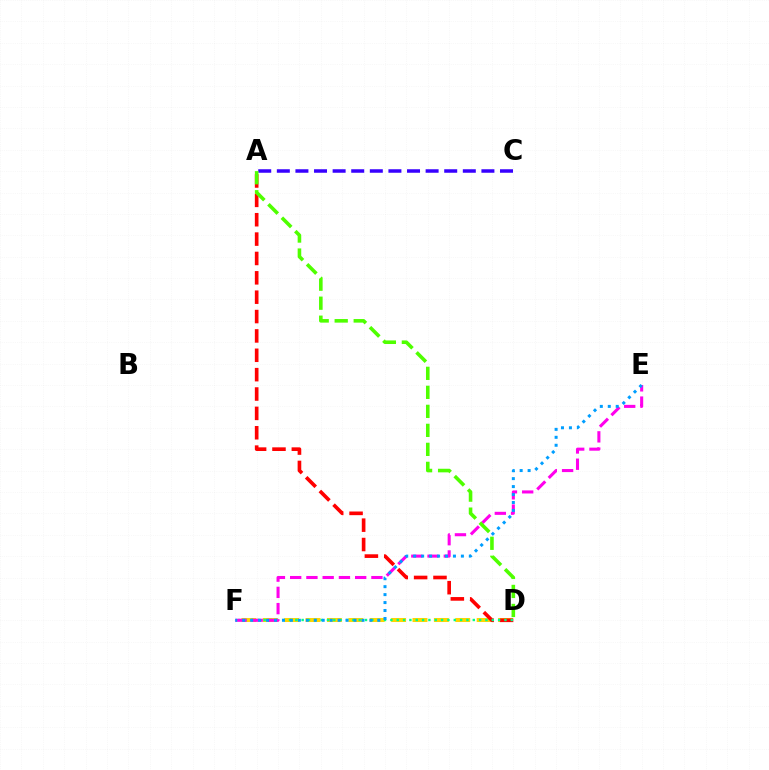{('D', 'F'): [{'color': '#ffd500', 'line_style': 'dashed', 'thickness': 2.91}, {'color': '#00ff86', 'line_style': 'dotted', 'thickness': 1.72}], ('A', 'D'): [{'color': '#ff0000', 'line_style': 'dashed', 'thickness': 2.63}, {'color': '#4fff00', 'line_style': 'dashed', 'thickness': 2.58}], ('E', 'F'): [{'color': '#ff00ed', 'line_style': 'dashed', 'thickness': 2.21}, {'color': '#009eff', 'line_style': 'dotted', 'thickness': 2.16}], ('A', 'C'): [{'color': '#3700ff', 'line_style': 'dashed', 'thickness': 2.53}]}